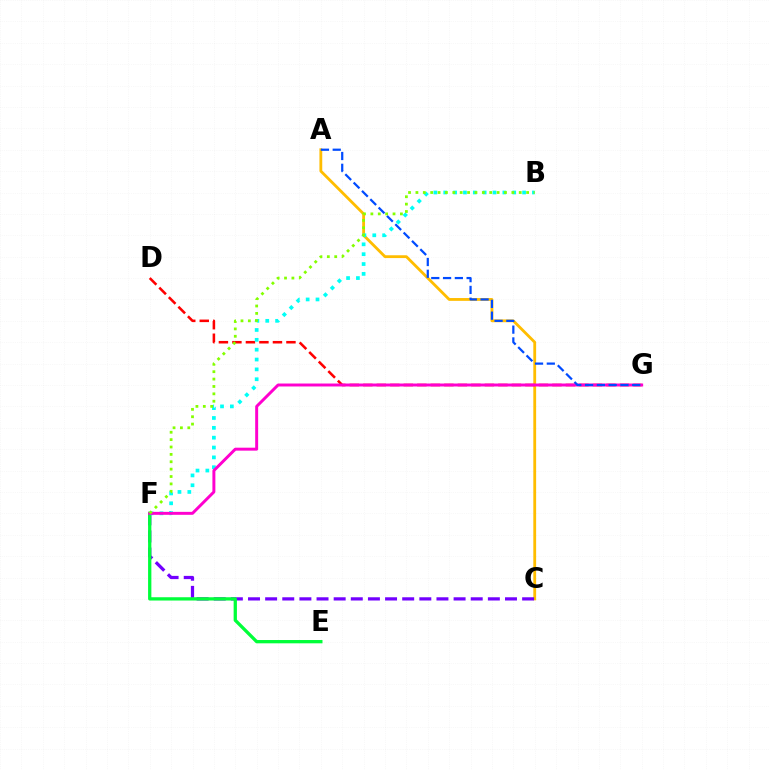{('A', 'C'): [{'color': '#ffbd00', 'line_style': 'solid', 'thickness': 2.03}], ('C', 'F'): [{'color': '#7200ff', 'line_style': 'dashed', 'thickness': 2.33}], ('D', 'G'): [{'color': '#ff0000', 'line_style': 'dashed', 'thickness': 1.84}], ('E', 'F'): [{'color': '#00ff39', 'line_style': 'solid', 'thickness': 2.37}], ('B', 'F'): [{'color': '#00fff6', 'line_style': 'dotted', 'thickness': 2.68}, {'color': '#84ff00', 'line_style': 'dotted', 'thickness': 2.01}], ('F', 'G'): [{'color': '#ff00cf', 'line_style': 'solid', 'thickness': 2.13}], ('A', 'G'): [{'color': '#004bff', 'line_style': 'dashed', 'thickness': 1.6}]}